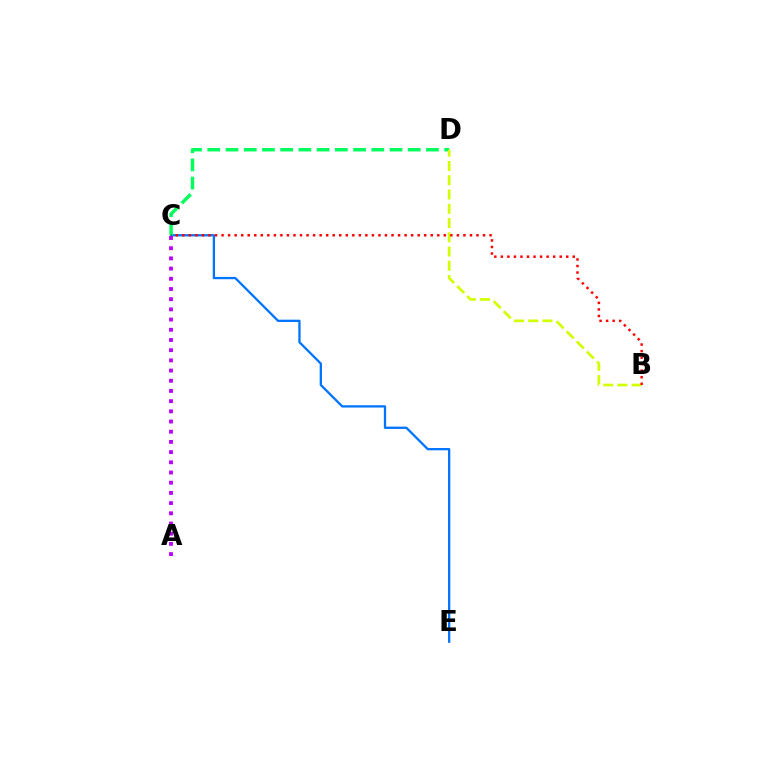{('C', 'E'): [{'color': '#0074ff', 'line_style': 'solid', 'thickness': 1.65}], ('C', 'D'): [{'color': '#00ff5c', 'line_style': 'dashed', 'thickness': 2.48}], ('B', 'D'): [{'color': '#d1ff00', 'line_style': 'dashed', 'thickness': 1.94}], ('A', 'C'): [{'color': '#b900ff', 'line_style': 'dotted', 'thickness': 2.77}], ('B', 'C'): [{'color': '#ff0000', 'line_style': 'dotted', 'thickness': 1.78}]}